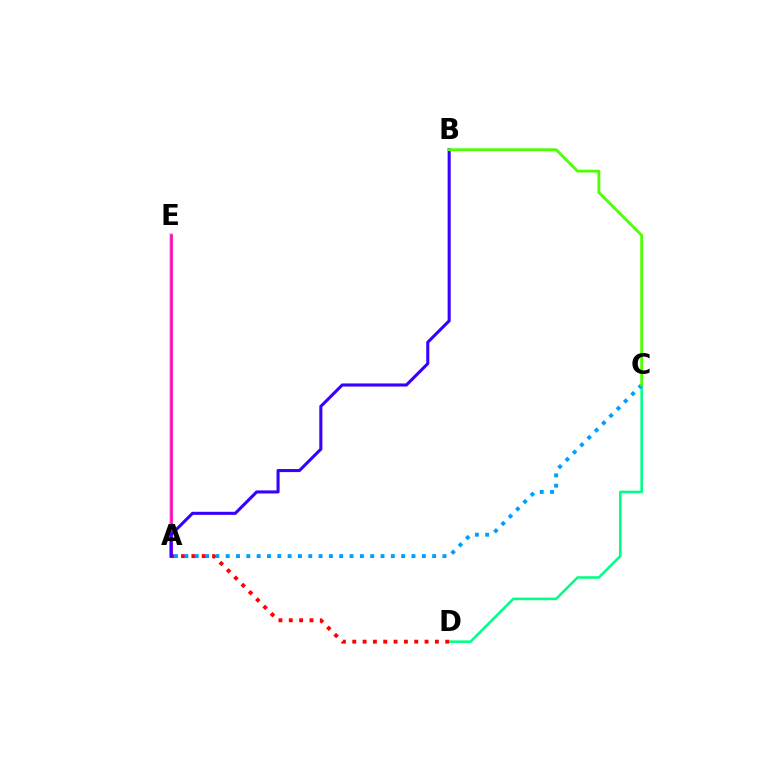{('A', 'E'): [{'color': '#ffd500', 'line_style': 'solid', 'thickness': 2.64}, {'color': '#ff00ed', 'line_style': 'solid', 'thickness': 1.88}], ('C', 'D'): [{'color': '#00ff86', 'line_style': 'solid', 'thickness': 1.85}], ('A', 'D'): [{'color': '#ff0000', 'line_style': 'dotted', 'thickness': 2.81}], ('A', 'B'): [{'color': '#3700ff', 'line_style': 'solid', 'thickness': 2.21}], ('A', 'C'): [{'color': '#009eff', 'line_style': 'dotted', 'thickness': 2.8}], ('B', 'C'): [{'color': '#4fff00', 'line_style': 'solid', 'thickness': 2.02}]}